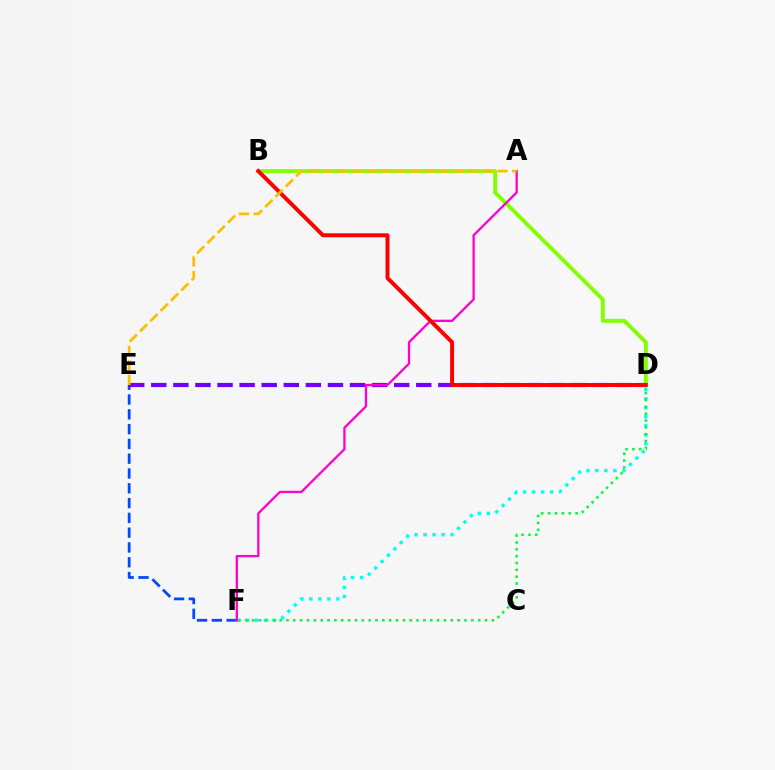{('B', 'D'): [{'color': '#84ff00', 'line_style': 'solid', 'thickness': 2.82}, {'color': '#ff0000', 'line_style': 'solid', 'thickness': 2.86}], ('E', 'F'): [{'color': '#004bff', 'line_style': 'dashed', 'thickness': 2.01}], ('D', 'E'): [{'color': '#7200ff', 'line_style': 'dashed', 'thickness': 3.0}], ('D', 'F'): [{'color': '#00fff6', 'line_style': 'dotted', 'thickness': 2.45}, {'color': '#00ff39', 'line_style': 'dotted', 'thickness': 1.86}], ('A', 'F'): [{'color': '#ff00cf', 'line_style': 'solid', 'thickness': 1.65}], ('A', 'E'): [{'color': '#ffbd00', 'line_style': 'dashed', 'thickness': 1.97}]}